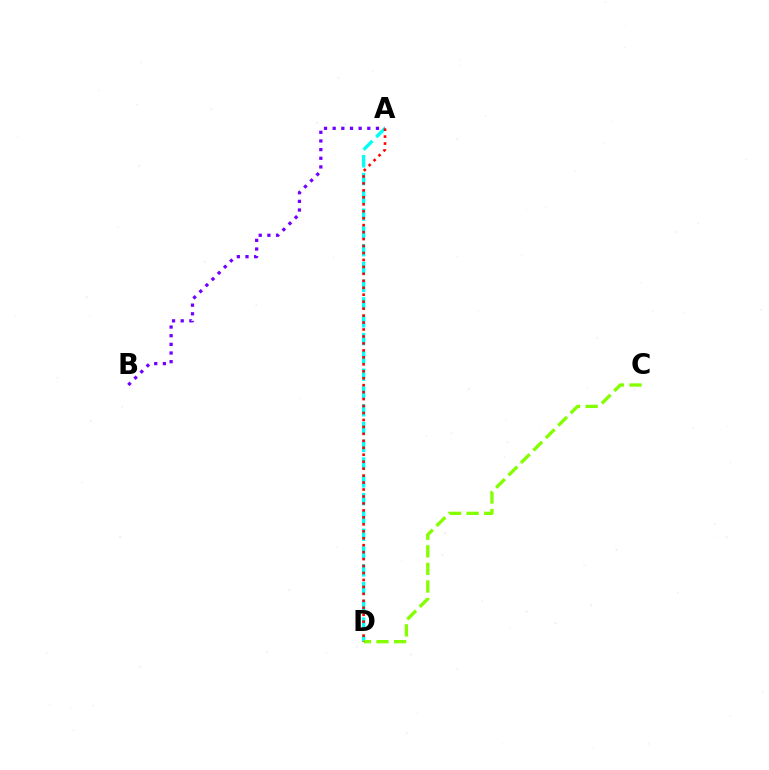{('A', 'B'): [{'color': '#7200ff', 'line_style': 'dotted', 'thickness': 2.35}], ('A', 'D'): [{'color': '#00fff6', 'line_style': 'dashed', 'thickness': 2.42}, {'color': '#ff0000', 'line_style': 'dotted', 'thickness': 1.89}], ('C', 'D'): [{'color': '#84ff00', 'line_style': 'dashed', 'thickness': 2.39}]}